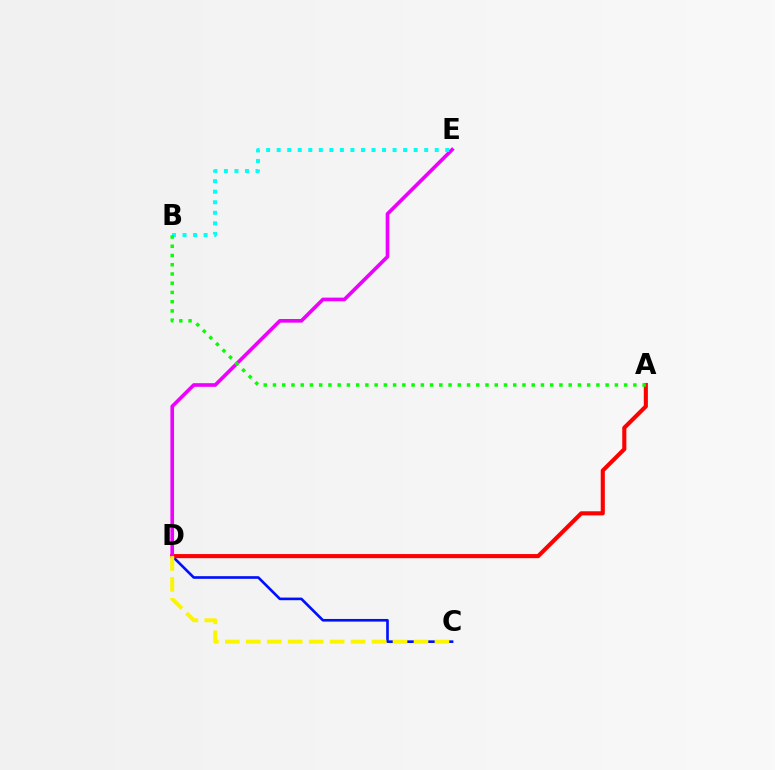{('C', 'D'): [{'color': '#0010ff', 'line_style': 'solid', 'thickness': 1.9}, {'color': '#fcf500', 'line_style': 'dashed', 'thickness': 2.85}], ('A', 'D'): [{'color': '#ff0000', 'line_style': 'solid', 'thickness': 2.96}], ('D', 'E'): [{'color': '#ee00ff', 'line_style': 'solid', 'thickness': 2.62}], ('B', 'E'): [{'color': '#00fff6', 'line_style': 'dotted', 'thickness': 2.86}], ('A', 'B'): [{'color': '#08ff00', 'line_style': 'dotted', 'thickness': 2.51}]}